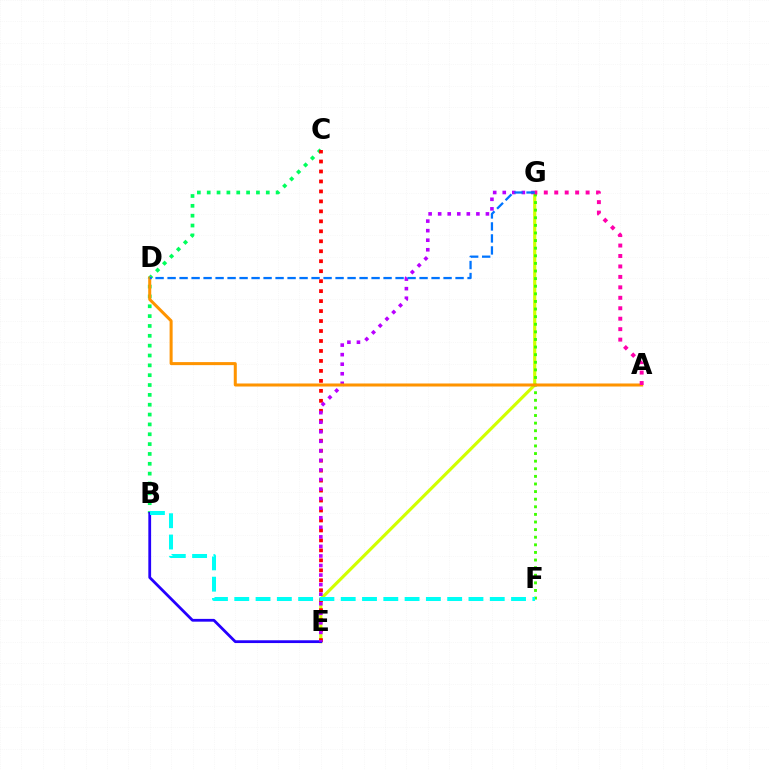{('B', 'C'): [{'color': '#00ff5c', 'line_style': 'dotted', 'thickness': 2.68}], ('E', 'G'): [{'color': '#d1ff00', 'line_style': 'solid', 'thickness': 2.27}, {'color': '#b900ff', 'line_style': 'dotted', 'thickness': 2.6}], ('C', 'E'): [{'color': '#ff0000', 'line_style': 'dotted', 'thickness': 2.71}], ('B', 'E'): [{'color': '#2500ff', 'line_style': 'solid', 'thickness': 2.0}], ('F', 'G'): [{'color': '#3dff00', 'line_style': 'dotted', 'thickness': 2.07}], ('A', 'D'): [{'color': '#ff9400', 'line_style': 'solid', 'thickness': 2.18}], ('A', 'G'): [{'color': '#ff00ac', 'line_style': 'dotted', 'thickness': 2.84}], ('B', 'F'): [{'color': '#00fff6', 'line_style': 'dashed', 'thickness': 2.89}], ('D', 'G'): [{'color': '#0074ff', 'line_style': 'dashed', 'thickness': 1.63}]}